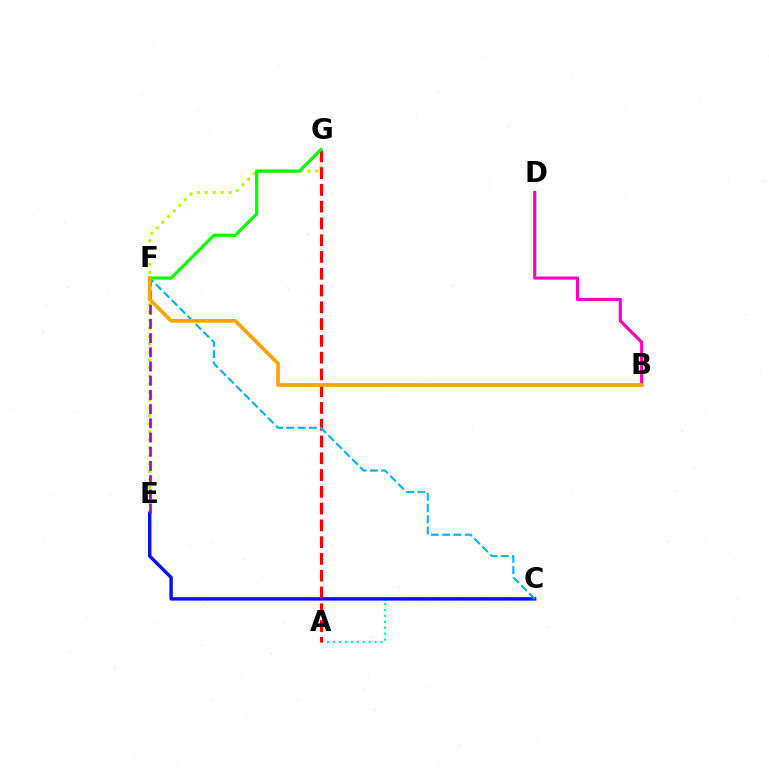{('A', 'C'): [{'color': '#00ff9d', 'line_style': 'dotted', 'thickness': 1.61}], ('E', 'G'): [{'color': '#b3ff00', 'line_style': 'dotted', 'thickness': 2.16}], ('C', 'E'): [{'color': '#0010ff', 'line_style': 'solid', 'thickness': 2.45}], ('E', 'F'): [{'color': '#9b00ff', 'line_style': 'dashed', 'thickness': 1.93}], ('A', 'G'): [{'color': '#ff0000', 'line_style': 'dashed', 'thickness': 2.28}], ('C', 'F'): [{'color': '#00b5ff', 'line_style': 'dashed', 'thickness': 1.53}], ('F', 'G'): [{'color': '#08ff00', 'line_style': 'solid', 'thickness': 2.31}], ('B', 'D'): [{'color': '#ff00bd', 'line_style': 'solid', 'thickness': 2.25}], ('B', 'F'): [{'color': '#ffa500', 'line_style': 'solid', 'thickness': 2.69}]}